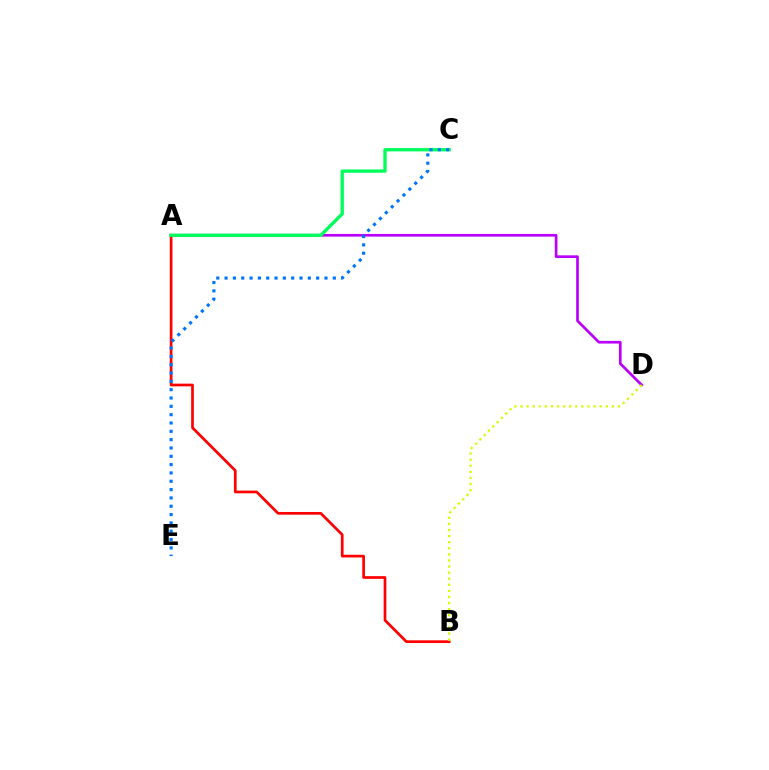{('A', 'D'): [{'color': '#b900ff', 'line_style': 'solid', 'thickness': 1.94}], ('A', 'B'): [{'color': '#ff0000', 'line_style': 'solid', 'thickness': 1.94}], ('A', 'C'): [{'color': '#00ff5c', 'line_style': 'solid', 'thickness': 2.4}], ('C', 'E'): [{'color': '#0074ff', 'line_style': 'dotted', 'thickness': 2.26}], ('B', 'D'): [{'color': '#d1ff00', 'line_style': 'dotted', 'thickness': 1.65}]}